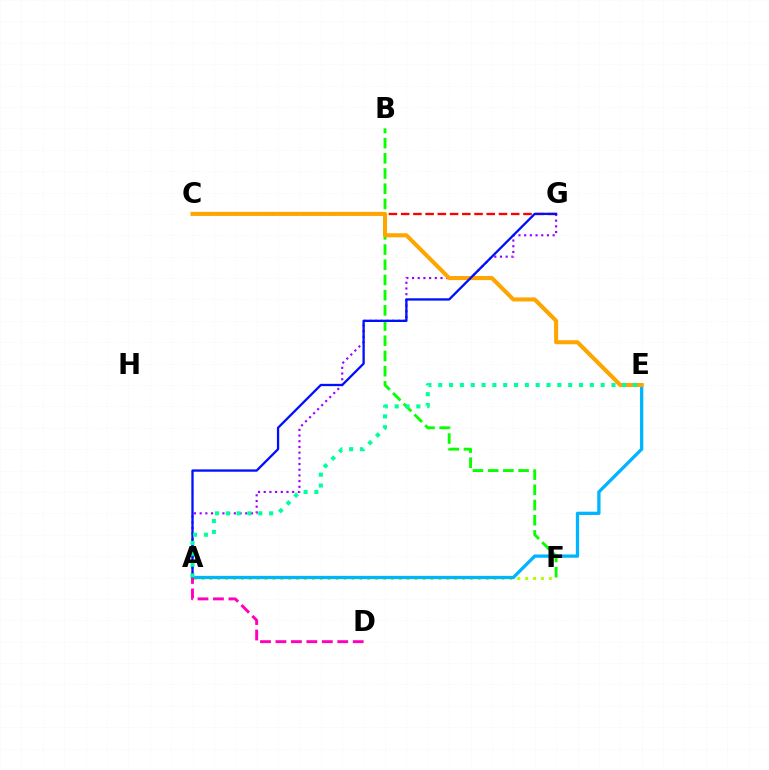{('B', 'F'): [{'color': '#08ff00', 'line_style': 'dashed', 'thickness': 2.07}], ('A', 'G'): [{'color': '#9b00ff', 'line_style': 'dotted', 'thickness': 1.55}, {'color': '#0010ff', 'line_style': 'solid', 'thickness': 1.67}], ('A', 'F'): [{'color': '#b3ff00', 'line_style': 'dotted', 'thickness': 2.15}], ('A', 'E'): [{'color': '#00b5ff', 'line_style': 'solid', 'thickness': 2.37}, {'color': '#00ff9d', 'line_style': 'dotted', 'thickness': 2.94}], ('C', 'G'): [{'color': '#ff0000', 'line_style': 'dashed', 'thickness': 1.66}], ('C', 'E'): [{'color': '#ffa500', 'line_style': 'solid', 'thickness': 2.92}], ('A', 'D'): [{'color': '#ff00bd', 'line_style': 'dashed', 'thickness': 2.1}]}